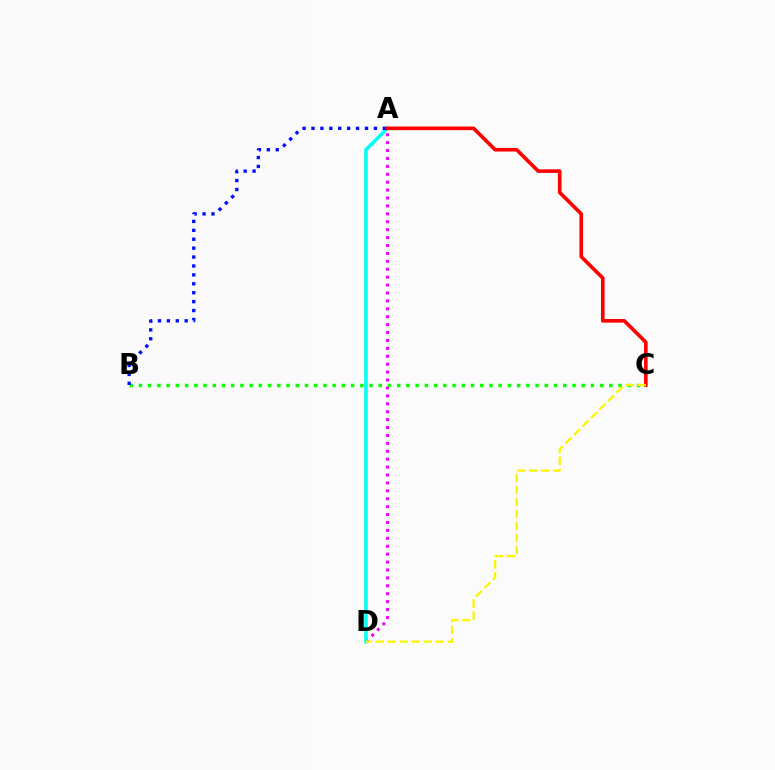{('A', 'D'): [{'color': '#ee00ff', 'line_style': 'dotted', 'thickness': 2.15}, {'color': '#00fff6', 'line_style': 'solid', 'thickness': 2.55}], ('B', 'C'): [{'color': '#08ff00', 'line_style': 'dotted', 'thickness': 2.51}], ('A', 'B'): [{'color': '#0010ff', 'line_style': 'dotted', 'thickness': 2.42}], ('A', 'C'): [{'color': '#ff0000', 'line_style': 'solid', 'thickness': 2.61}], ('C', 'D'): [{'color': '#fcf500', 'line_style': 'dashed', 'thickness': 1.63}]}